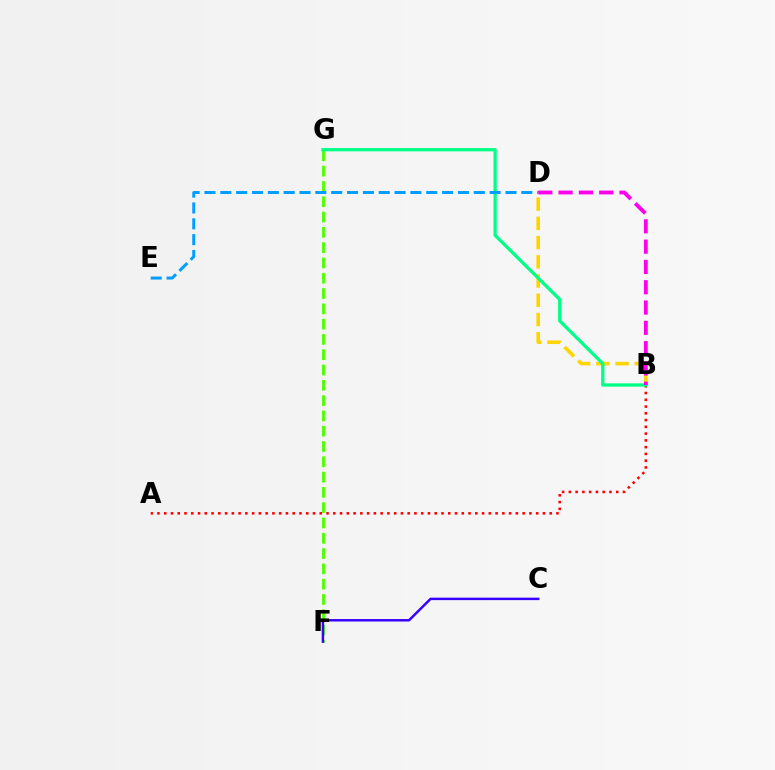{('B', 'D'): [{'color': '#ffd500', 'line_style': 'dashed', 'thickness': 2.61}, {'color': '#ff00ed', 'line_style': 'dashed', 'thickness': 2.76}], ('F', 'G'): [{'color': '#4fff00', 'line_style': 'dashed', 'thickness': 2.08}], ('C', 'F'): [{'color': '#3700ff', 'line_style': 'solid', 'thickness': 1.77}], ('A', 'B'): [{'color': '#ff0000', 'line_style': 'dotted', 'thickness': 1.84}], ('B', 'G'): [{'color': '#00ff86', 'line_style': 'solid', 'thickness': 2.35}], ('D', 'E'): [{'color': '#009eff', 'line_style': 'dashed', 'thickness': 2.15}]}